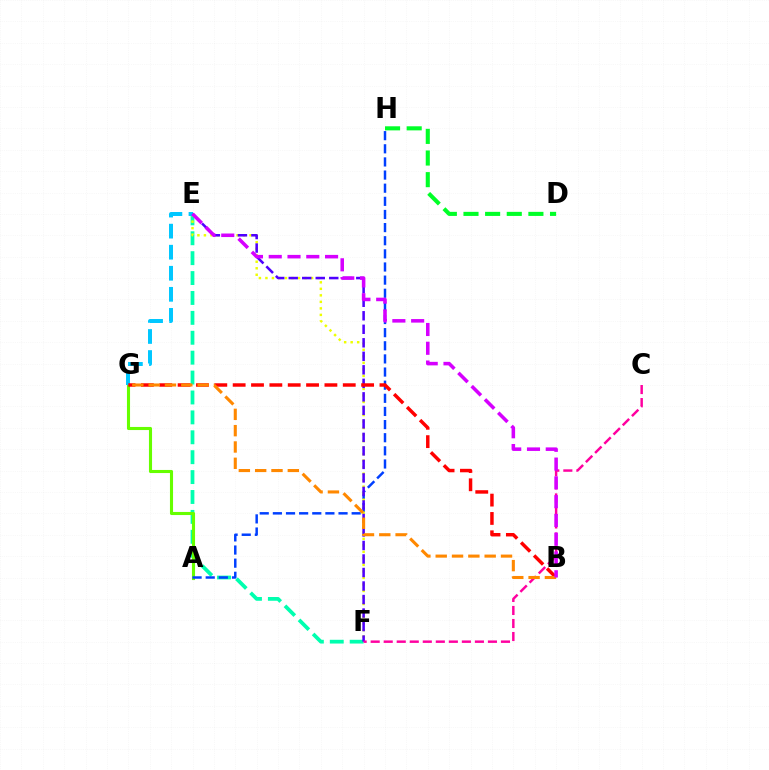{('E', 'F'): [{'color': '#00ffaf', 'line_style': 'dashed', 'thickness': 2.7}, {'color': '#eeff00', 'line_style': 'dotted', 'thickness': 1.77}, {'color': '#4f00ff', 'line_style': 'dashed', 'thickness': 1.84}], ('A', 'G'): [{'color': '#66ff00', 'line_style': 'solid', 'thickness': 2.23}], ('A', 'H'): [{'color': '#003fff', 'line_style': 'dashed', 'thickness': 1.78}], ('E', 'G'): [{'color': '#00c7ff', 'line_style': 'dashed', 'thickness': 2.86}], ('C', 'F'): [{'color': '#ff00a0', 'line_style': 'dashed', 'thickness': 1.77}], ('B', 'G'): [{'color': '#ff0000', 'line_style': 'dashed', 'thickness': 2.49}, {'color': '#ff8800', 'line_style': 'dashed', 'thickness': 2.22}], ('D', 'H'): [{'color': '#00ff27', 'line_style': 'dashed', 'thickness': 2.94}], ('B', 'E'): [{'color': '#d600ff', 'line_style': 'dashed', 'thickness': 2.55}]}